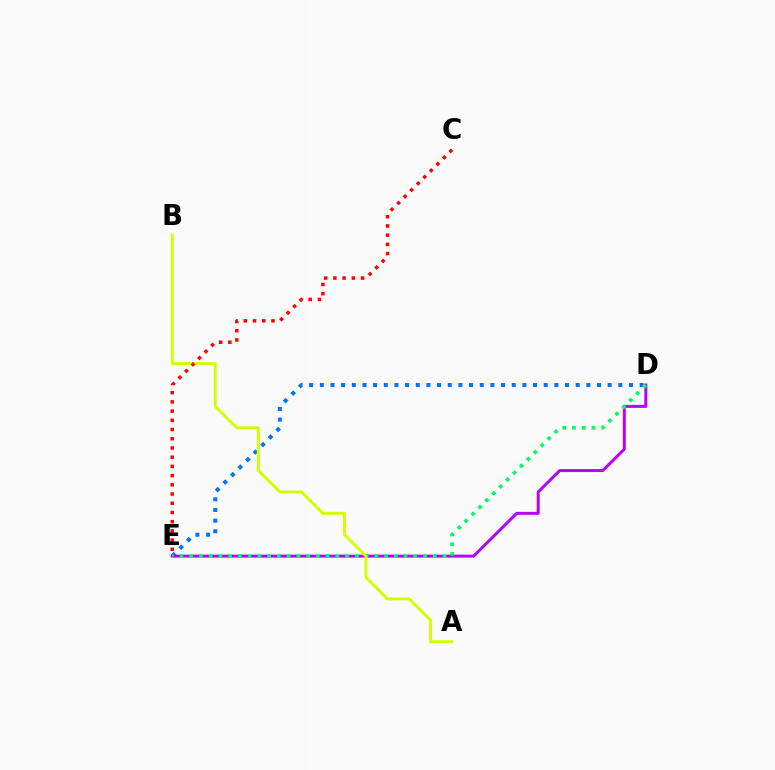{('D', 'E'): [{'color': '#0074ff', 'line_style': 'dotted', 'thickness': 2.9}, {'color': '#b900ff', 'line_style': 'solid', 'thickness': 2.15}, {'color': '#00ff5c', 'line_style': 'dotted', 'thickness': 2.65}], ('A', 'B'): [{'color': '#d1ff00', 'line_style': 'solid', 'thickness': 2.1}], ('C', 'E'): [{'color': '#ff0000', 'line_style': 'dotted', 'thickness': 2.5}]}